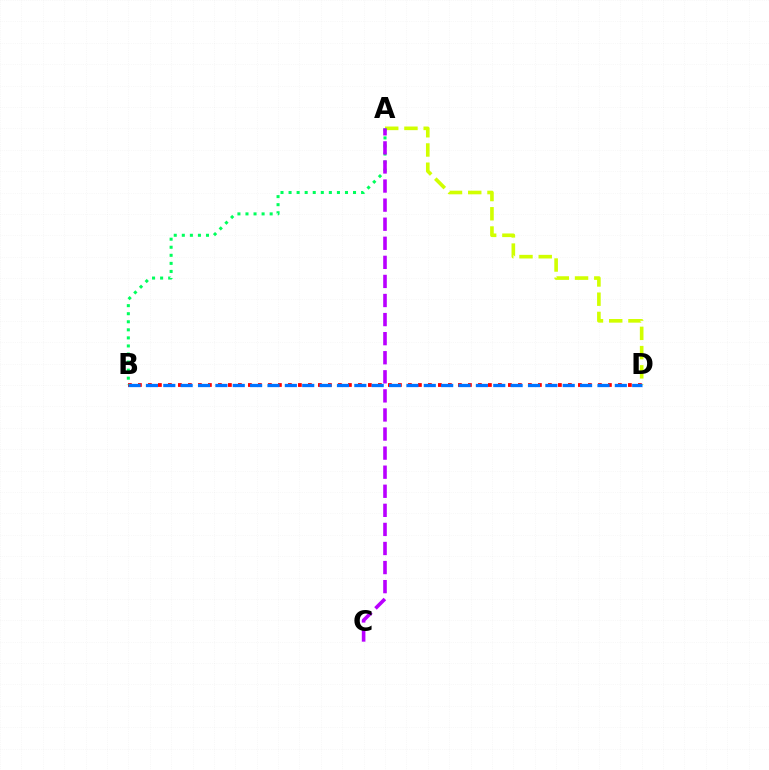{('B', 'D'): [{'color': '#ff0000', 'line_style': 'dotted', 'thickness': 2.72}, {'color': '#0074ff', 'line_style': 'dashed', 'thickness': 2.36}], ('A', 'D'): [{'color': '#d1ff00', 'line_style': 'dashed', 'thickness': 2.61}], ('A', 'B'): [{'color': '#00ff5c', 'line_style': 'dotted', 'thickness': 2.19}], ('A', 'C'): [{'color': '#b900ff', 'line_style': 'dashed', 'thickness': 2.59}]}